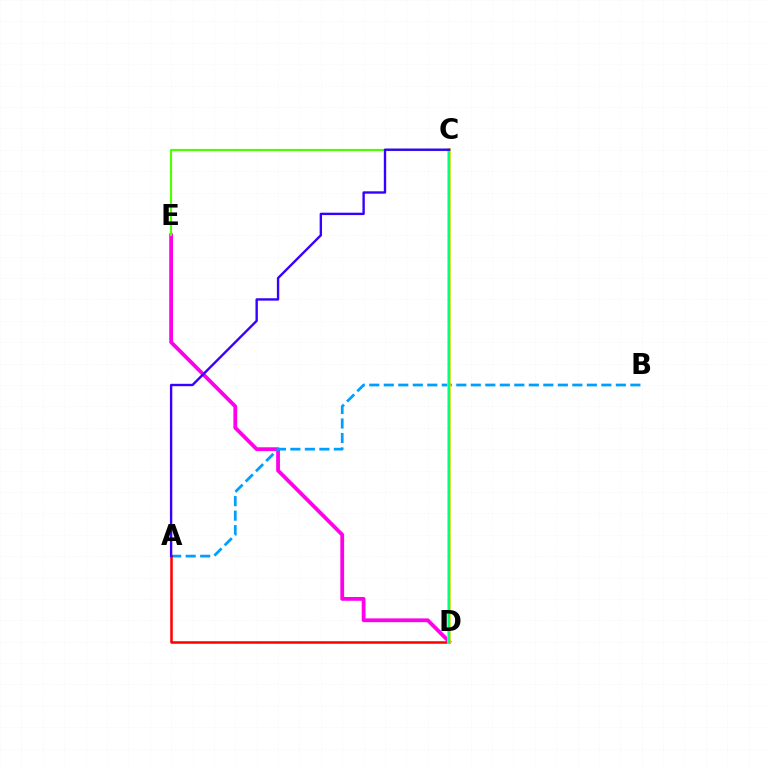{('D', 'E'): [{'color': '#ff00ed', 'line_style': 'solid', 'thickness': 2.73}], ('A', 'B'): [{'color': '#009eff', 'line_style': 'dashed', 'thickness': 1.97}], ('A', 'D'): [{'color': '#ff0000', 'line_style': 'solid', 'thickness': 1.83}], ('C', 'D'): [{'color': '#ffd500', 'line_style': 'solid', 'thickness': 2.59}, {'color': '#00ff86', 'line_style': 'solid', 'thickness': 1.6}], ('C', 'E'): [{'color': '#4fff00', 'line_style': 'solid', 'thickness': 1.57}], ('A', 'C'): [{'color': '#3700ff', 'line_style': 'solid', 'thickness': 1.72}]}